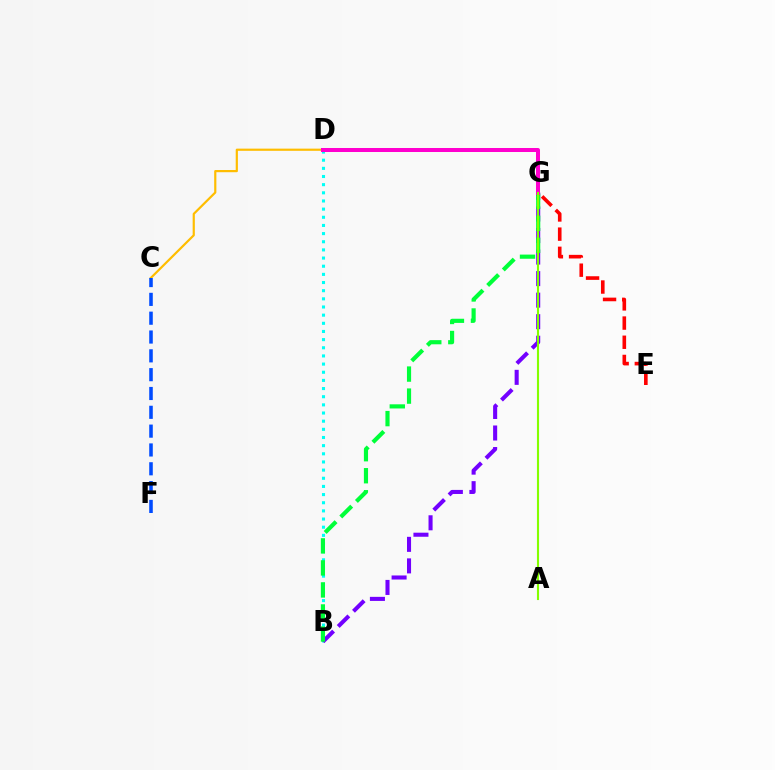{('E', 'G'): [{'color': '#ff0000', 'line_style': 'dashed', 'thickness': 2.61}], ('B', 'D'): [{'color': '#00fff6', 'line_style': 'dotted', 'thickness': 2.22}], ('B', 'G'): [{'color': '#7200ff', 'line_style': 'dashed', 'thickness': 2.93}, {'color': '#00ff39', 'line_style': 'dashed', 'thickness': 2.99}], ('C', 'D'): [{'color': '#ffbd00', 'line_style': 'solid', 'thickness': 1.58}], ('D', 'G'): [{'color': '#ff00cf', 'line_style': 'solid', 'thickness': 2.89}], ('C', 'F'): [{'color': '#004bff', 'line_style': 'dashed', 'thickness': 2.56}], ('A', 'G'): [{'color': '#84ff00', 'line_style': 'solid', 'thickness': 1.53}]}